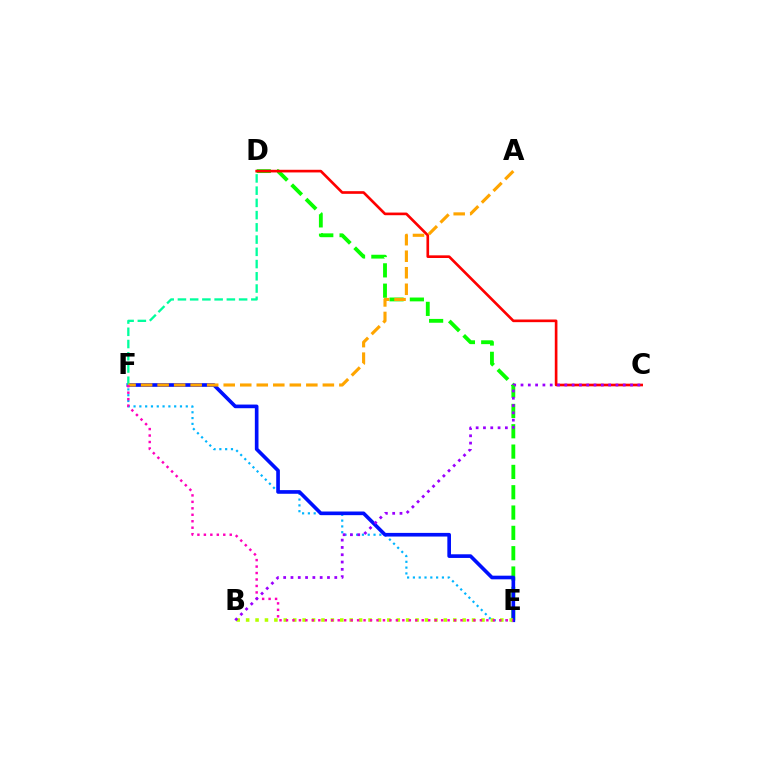{('D', 'E'): [{'color': '#08ff00', 'line_style': 'dashed', 'thickness': 2.76}], ('C', 'D'): [{'color': '#ff0000', 'line_style': 'solid', 'thickness': 1.91}], ('E', 'F'): [{'color': '#00b5ff', 'line_style': 'dotted', 'thickness': 1.58}, {'color': '#0010ff', 'line_style': 'solid', 'thickness': 2.63}, {'color': '#ff00bd', 'line_style': 'dotted', 'thickness': 1.76}], ('D', 'F'): [{'color': '#00ff9d', 'line_style': 'dashed', 'thickness': 1.66}], ('A', 'F'): [{'color': '#ffa500', 'line_style': 'dashed', 'thickness': 2.24}], ('B', 'E'): [{'color': '#b3ff00', 'line_style': 'dotted', 'thickness': 2.56}], ('B', 'C'): [{'color': '#9b00ff', 'line_style': 'dotted', 'thickness': 1.98}]}